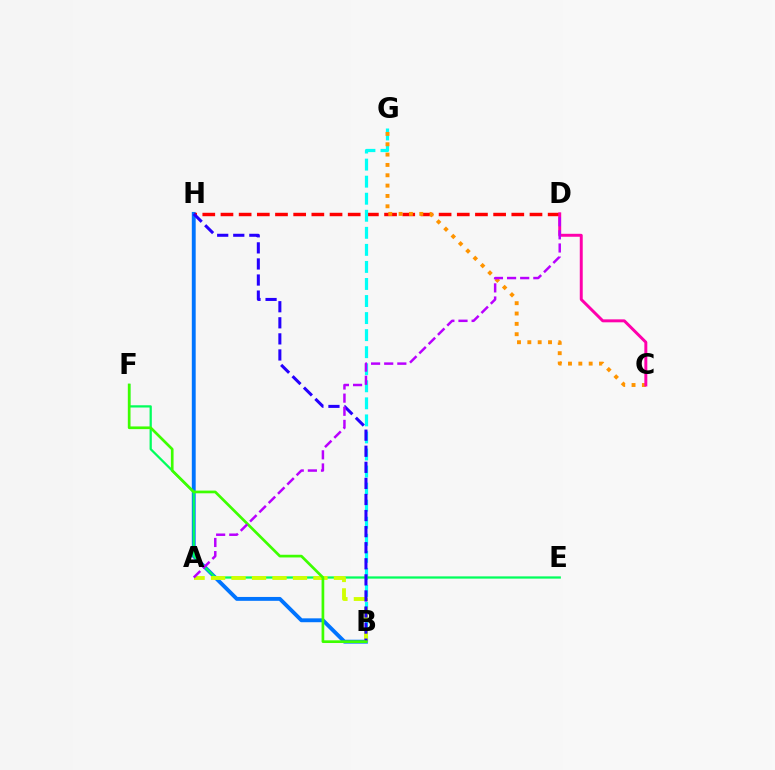{('B', 'H'): [{'color': '#0074ff', 'line_style': 'solid', 'thickness': 2.79}, {'color': '#2500ff', 'line_style': 'dashed', 'thickness': 2.18}], ('D', 'H'): [{'color': '#ff0000', 'line_style': 'dashed', 'thickness': 2.47}], ('B', 'G'): [{'color': '#00fff6', 'line_style': 'dashed', 'thickness': 2.32}], ('C', 'G'): [{'color': '#ff9400', 'line_style': 'dotted', 'thickness': 2.81}], ('E', 'F'): [{'color': '#00ff5c', 'line_style': 'solid', 'thickness': 1.62}], ('A', 'B'): [{'color': '#d1ff00', 'line_style': 'dashed', 'thickness': 2.78}], ('C', 'D'): [{'color': '#ff00ac', 'line_style': 'solid', 'thickness': 2.13}], ('B', 'F'): [{'color': '#3dff00', 'line_style': 'solid', 'thickness': 1.94}], ('A', 'D'): [{'color': '#b900ff', 'line_style': 'dashed', 'thickness': 1.78}]}